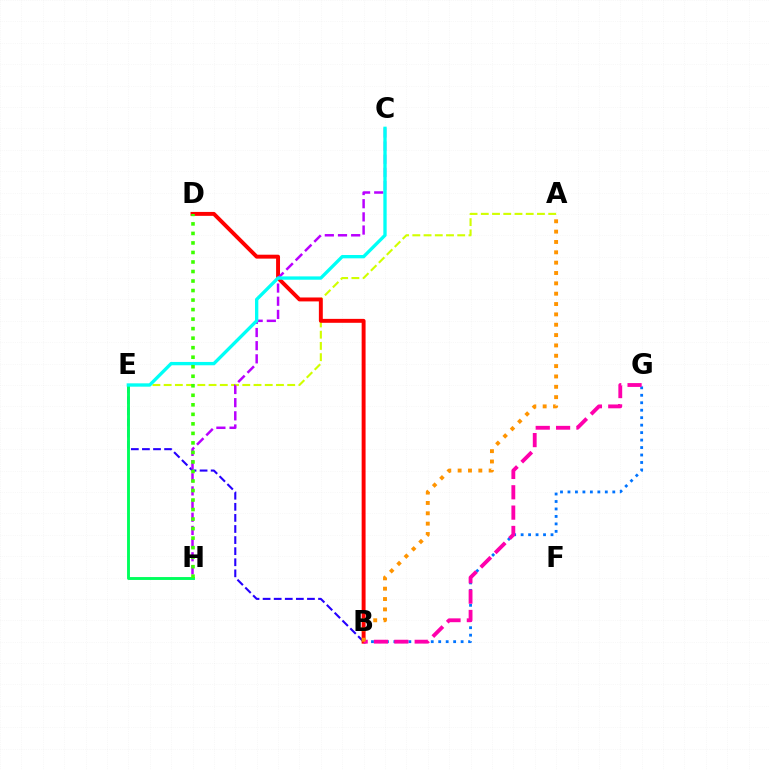{('B', 'E'): [{'color': '#2500ff', 'line_style': 'dashed', 'thickness': 1.51}], ('B', 'G'): [{'color': '#0074ff', 'line_style': 'dotted', 'thickness': 2.03}, {'color': '#ff00ac', 'line_style': 'dashed', 'thickness': 2.76}], ('E', 'H'): [{'color': '#00ff5c', 'line_style': 'solid', 'thickness': 2.08}], ('A', 'E'): [{'color': '#d1ff00', 'line_style': 'dashed', 'thickness': 1.53}], ('B', 'D'): [{'color': '#ff0000', 'line_style': 'solid', 'thickness': 2.83}], ('C', 'H'): [{'color': '#b900ff', 'line_style': 'dashed', 'thickness': 1.79}], ('C', 'E'): [{'color': '#00fff6', 'line_style': 'solid', 'thickness': 2.4}], ('A', 'B'): [{'color': '#ff9400', 'line_style': 'dotted', 'thickness': 2.81}], ('D', 'H'): [{'color': '#3dff00', 'line_style': 'dotted', 'thickness': 2.59}]}